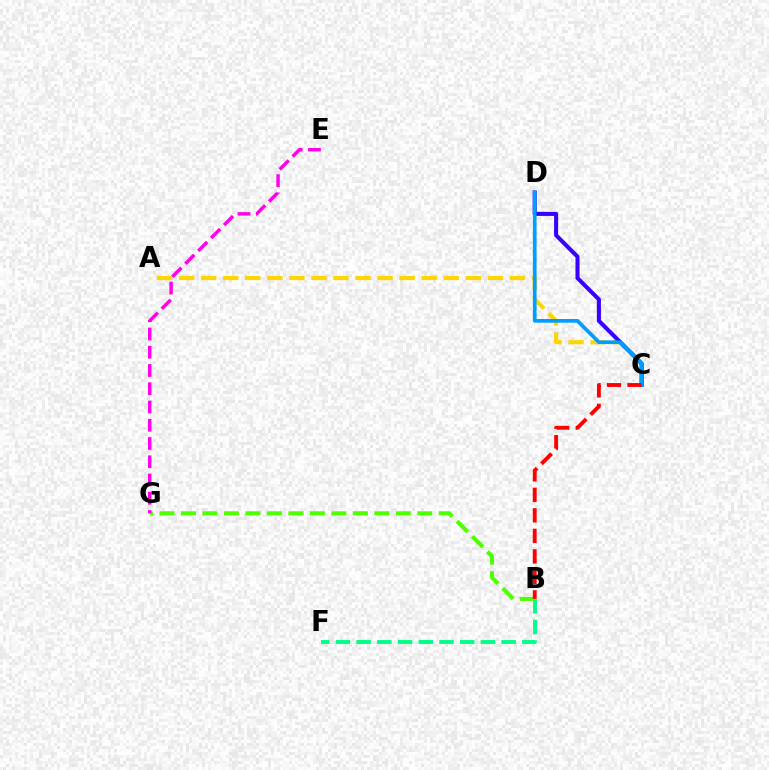{('B', 'G'): [{'color': '#4fff00', 'line_style': 'dashed', 'thickness': 2.92}], ('A', 'C'): [{'color': '#ffd500', 'line_style': 'dashed', 'thickness': 3.0}], ('C', 'D'): [{'color': '#3700ff', 'line_style': 'solid', 'thickness': 2.93}, {'color': '#009eff', 'line_style': 'solid', 'thickness': 2.66}], ('E', 'G'): [{'color': '#ff00ed', 'line_style': 'dashed', 'thickness': 2.48}], ('B', 'F'): [{'color': '#00ff86', 'line_style': 'dashed', 'thickness': 2.81}], ('B', 'C'): [{'color': '#ff0000', 'line_style': 'dashed', 'thickness': 2.79}]}